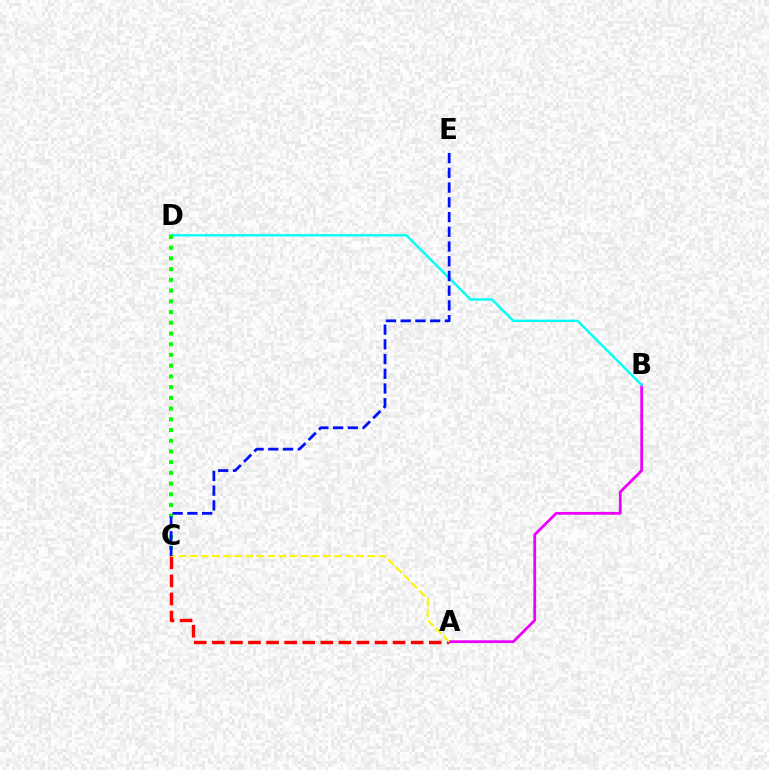{('A', 'C'): [{'color': '#ff0000', 'line_style': 'dashed', 'thickness': 2.46}, {'color': '#fcf500', 'line_style': 'dashed', 'thickness': 1.51}], ('A', 'B'): [{'color': '#ee00ff', 'line_style': 'solid', 'thickness': 1.99}], ('B', 'D'): [{'color': '#00fff6', 'line_style': 'solid', 'thickness': 1.73}], ('C', 'D'): [{'color': '#08ff00', 'line_style': 'dotted', 'thickness': 2.91}], ('C', 'E'): [{'color': '#0010ff', 'line_style': 'dashed', 'thickness': 2.0}]}